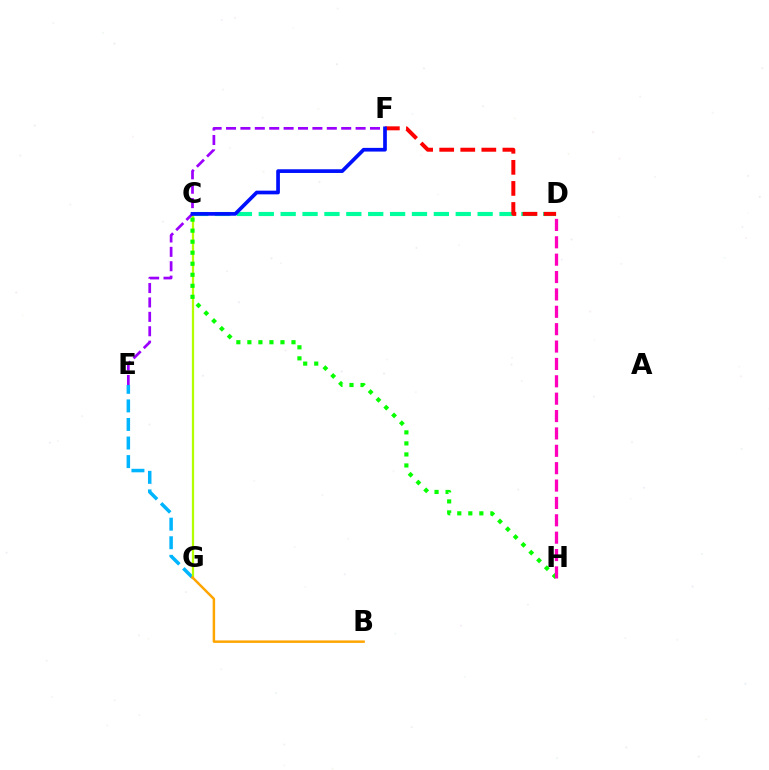{('E', 'G'): [{'color': '#00b5ff', 'line_style': 'dashed', 'thickness': 2.52}], ('C', 'G'): [{'color': '#b3ff00', 'line_style': 'solid', 'thickness': 1.63}], ('C', 'D'): [{'color': '#00ff9d', 'line_style': 'dashed', 'thickness': 2.97}], ('D', 'F'): [{'color': '#ff0000', 'line_style': 'dashed', 'thickness': 2.86}], ('C', 'H'): [{'color': '#08ff00', 'line_style': 'dotted', 'thickness': 3.0}], ('E', 'F'): [{'color': '#9b00ff', 'line_style': 'dashed', 'thickness': 1.96}], ('B', 'G'): [{'color': '#ffa500', 'line_style': 'solid', 'thickness': 1.78}], ('C', 'F'): [{'color': '#0010ff', 'line_style': 'solid', 'thickness': 2.66}], ('D', 'H'): [{'color': '#ff00bd', 'line_style': 'dashed', 'thickness': 2.36}]}